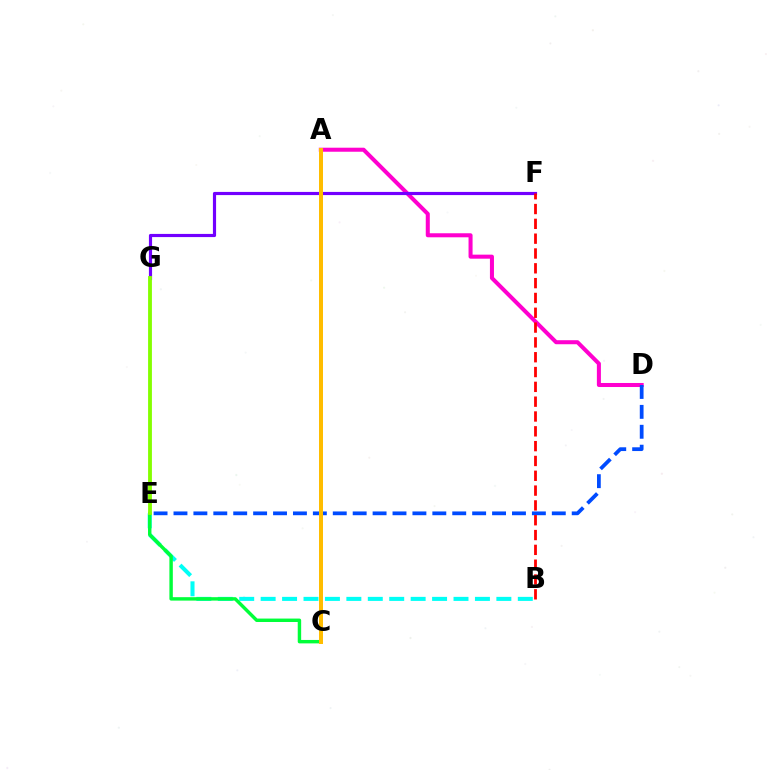{('B', 'E'): [{'color': '#00fff6', 'line_style': 'dashed', 'thickness': 2.91}], ('A', 'D'): [{'color': '#ff00cf', 'line_style': 'solid', 'thickness': 2.9}], ('D', 'E'): [{'color': '#004bff', 'line_style': 'dashed', 'thickness': 2.7}], ('F', 'G'): [{'color': '#7200ff', 'line_style': 'solid', 'thickness': 2.28}], ('C', 'E'): [{'color': '#00ff39', 'line_style': 'solid', 'thickness': 2.47}], ('B', 'F'): [{'color': '#ff0000', 'line_style': 'dashed', 'thickness': 2.01}], ('E', 'G'): [{'color': '#84ff00', 'line_style': 'solid', 'thickness': 2.76}], ('A', 'C'): [{'color': '#ffbd00', 'line_style': 'solid', 'thickness': 2.87}]}